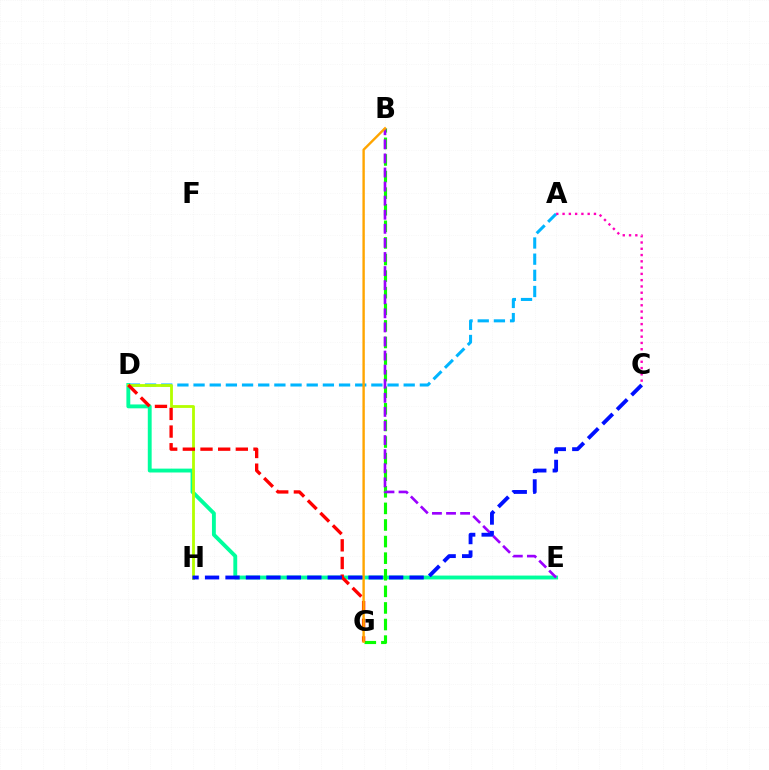{('A', 'D'): [{'color': '#00b5ff', 'line_style': 'dashed', 'thickness': 2.2}], ('D', 'E'): [{'color': '#00ff9d', 'line_style': 'solid', 'thickness': 2.79}], ('B', 'G'): [{'color': '#08ff00', 'line_style': 'dashed', 'thickness': 2.25}, {'color': '#ffa500', 'line_style': 'solid', 'thickness': 1.72}], ('B', 'E'): [{'color': '#9b00ff', 'line_style': 'dashed', 'thickness': 1.91}], ('A', 'C'): [{'color': '#ff00bd', 'line_style': 'dotted', 'thickness': 1.71}], ('D', 'H'): [{'color': '#b3ff00', 'line_style': 'solid', 'thickness': 2.02}], ('D', 'G'): [{'color': '#ff0000', 'line_style': 'dashed', 'thickness': 2.4}], ('C', 'H'): [{'color': '#0010ff', 'line_style': 'dashed', 'thickness': 2.78}]}